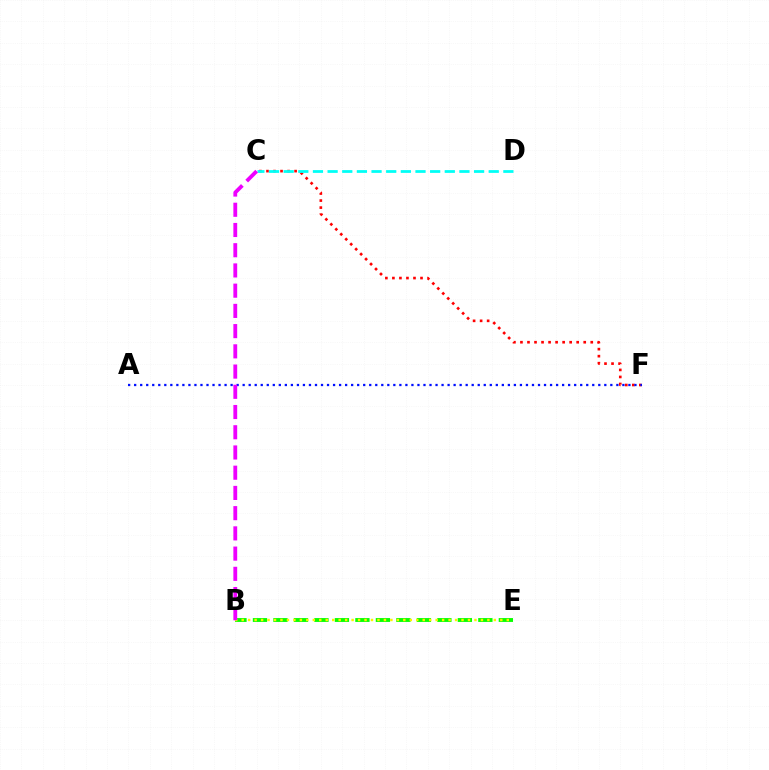{('C', 'F'): [{'color': '#ff0000', 'line_style': 'dotted', 'thickness': 1.91}], ('B', 'E'): [{'color': '#08ff00', 'line_style': 'dashed', 'thickness': 2.78}, {'color': '#fcf500', 'line_style': 'dotted', 'thickness': 1.76}], ('A', 'F'): [{'color': '#0010ff', 'line_style': 'dotted', 'thickness': 1.64}], ('C', 'D'): [{'color': '#00fff6', 'line_style': 'dashed', 'thickness': 1.99}], ('B', 'C'): [{'color': '#ee00ff', 'line_style': 'dashed', 'thickness': 2.75}]}